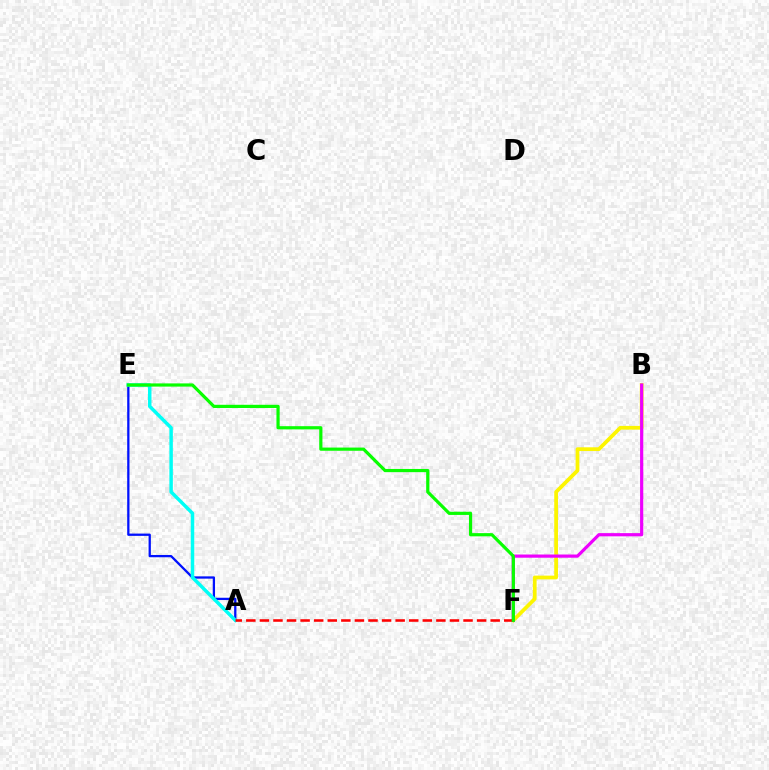{('A', 'E'): [{'color': '#0010ff', 'line_style': 'solid', 'thickness': 1.64}, {'color': '#00fff6', 'line_style': 'solid', 'thickness': 2.5}], ('B', 'F'): [{'color': '#fcf500', 'line_style': 'solid', 'thickness': 2.7}, {'color': '#ee00ff', 'line_style': 'solid', 'thickness': 2.3}], ('A', 'F'): [{'color': '#ff0000', 'line_style': 'dashed', 'thickness': 1.84}], ('E', 'F'): [{'color': '#08ff00', 'line_style': 'solid', 'thickness': 2.3}]}